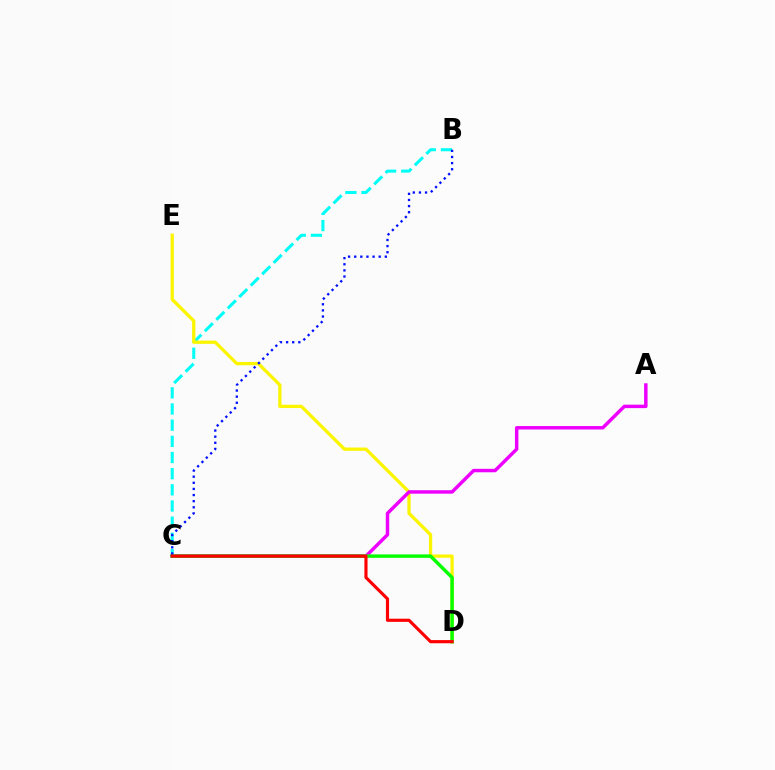{('B', 'C'): [{'color': '#00fff6', 'line_style': 'dashed', 'thickness': 2.2}, {'color': '#0010ff', 'line_style': 'dotted', 'thickness': 1.66}], ('D', 'E'): [{'color': '#fcf500', 'line_style': 'solid', 'thickness': 2.36}], ('A', 'C'): [{'color': '#ee00ff', 'line_style': 'solid', 'thickness': 2.49}], ('C', 'D'): [{'color': '#08ff00', 'line_style': 'solid', 'thickness': 2.48}, {'color': '#ff0000', 'line_style': 'solid', 'thickness': 2.26}]}